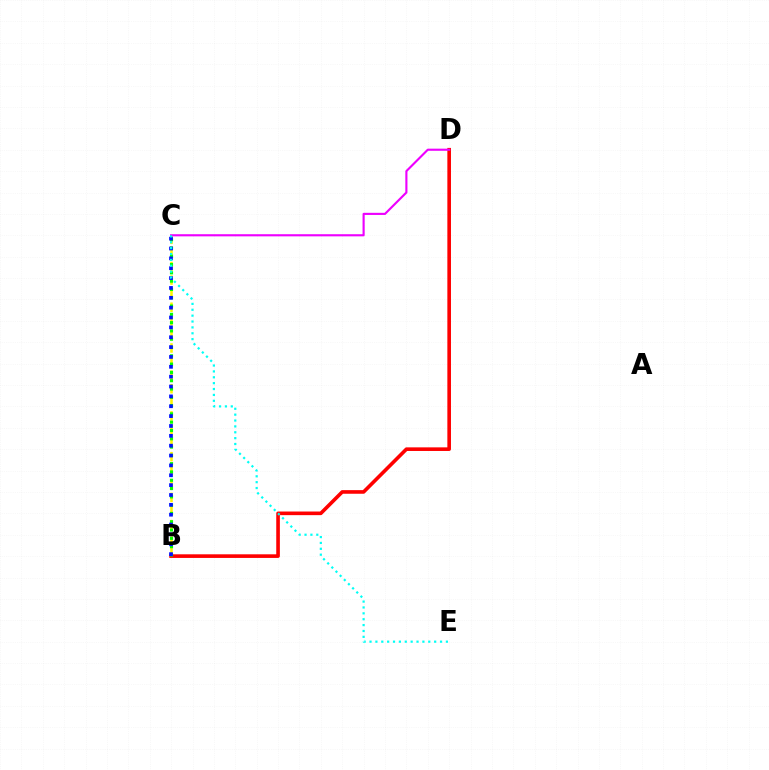{('B', 'C'): [{'color': '#fcf500', 'line_style': 'dashed', 'thickness': 1.85}, {'color': '#08ff00', 'line_style': 'dotted', 'thickness': 2.25}, {'color': '#0010ff', 'line_style': 'dotted', 'thickness': 2.68}], ('B', 'D'): [{'color': '#ff0000', 'line_style': 'solid', 'thickness': 2.61}], ('C', 'D'): [{'color': '#ee00ff', 'line_style': 'solid', 'thickness': 1.54}], ('C', 'E'): [{'color': '#00fff6', 'line_style': 'dotted', 'thickness': 1.6}]}